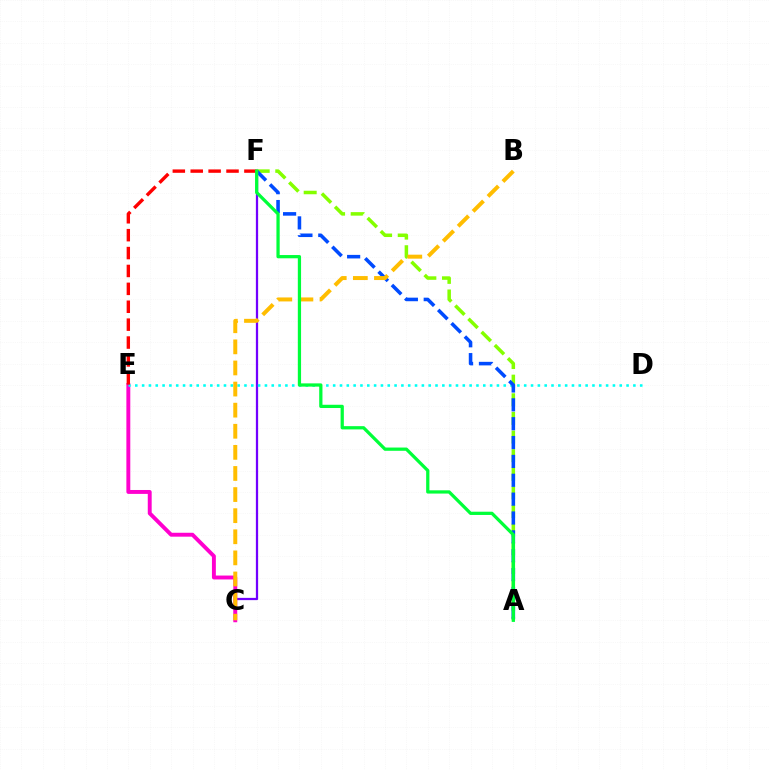{('A', 'F'): [{'color': '#84ff00', 'line_style': 'dashed', 'thickness': 2.53}, {'color': '#004bff', 'line_style': 'dashed', 'thickness': 2.56}, {'color': '#00ff39', 'line_style': 'solid', 'thickness': 2.34}], ('C', 'F'): [{'color': '#7200ff', 'line_style': 'solid', 'thickness': 1.63}], ('C', 'E'): [{'color': '#ff00cf', 'line_style': 'solid', 'thickness': 2.81}], ('D', 'E'): [{'color': '#00fff6', 'line_style': 'dotted', 'thickness': 1.85}], ('B', 'C'): [{'color': '#ffbd00', 'line_style': 'dashed', 'thickness': 2.87}], ('E', 'F'): [{'color': '#ff0000', 'line_style': 'dashed', 'thickness': 2.43}]}